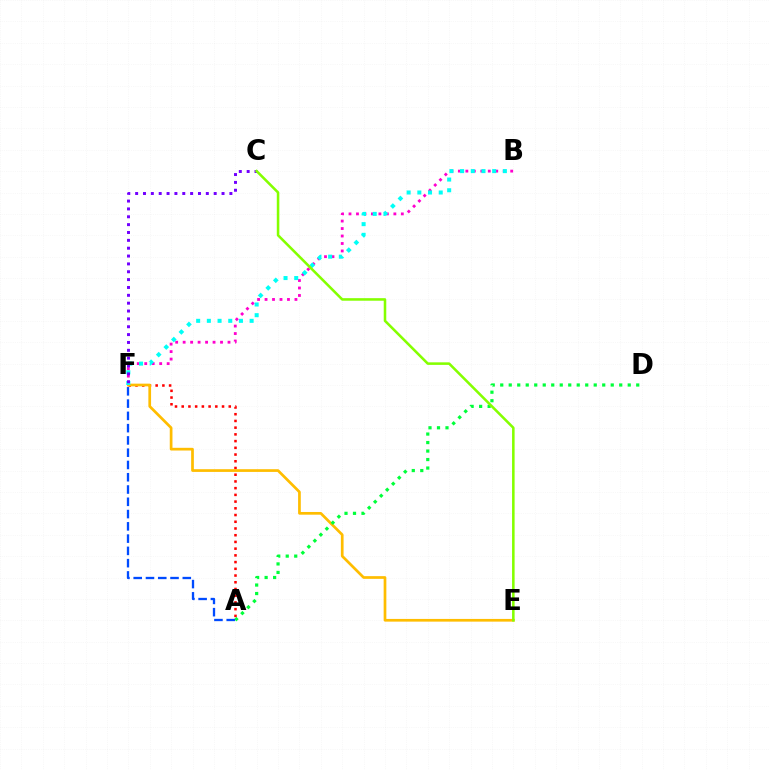{('B', 'F'): [{'color': '#ff00cf', 'line_style': 'dotted', 'thickness': 2.03}, {'color': '#00fff6', 'line_style': 'dotted', 'thickness': 2.91}], ('A', 'F'): [{'color': '#ff0000', 'line_style': 'dotted', 'thickness': 1.83}, {'color': '#004bff', 'line_style': 'dashed', 'thickness': 1.67}], ('E', 'F'): [{'color': '#ffbd00', 'line_style': 'solid', 'thickness': 1.95}], ('C', 'F'): [{'color': '#7200ff', 'line_style': 'dotted', 'thickness': 2.13}], ('A', 'D'): [{'color': '#00ff39', 'line_style': 'dotted', 'thickness': 2.31}], ('C', 'E'): [{'color': '#84ff00', 'line_style': 'solid', 'thickness': 1.84}]}